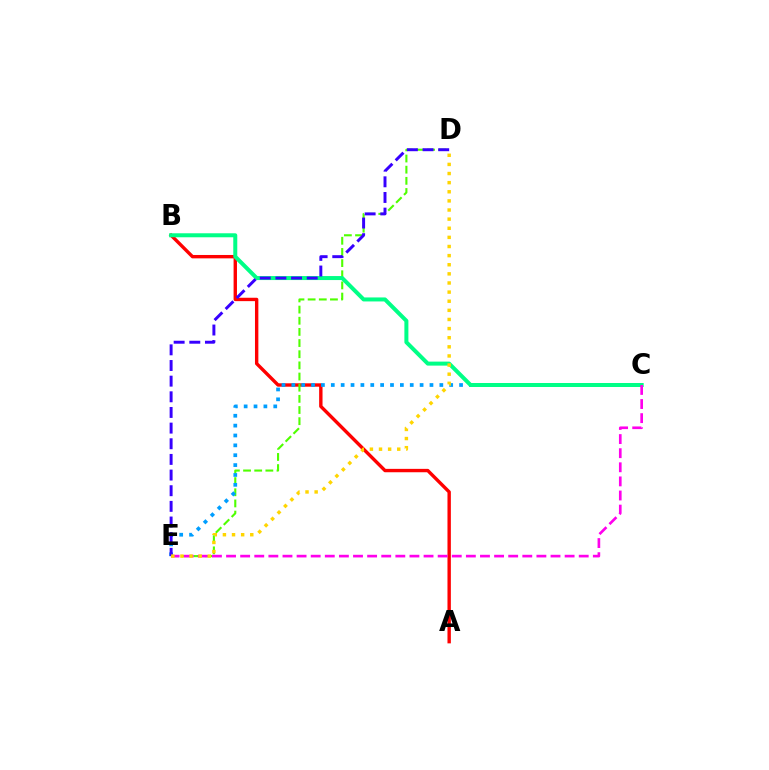{('A', 'B'): [{'color': '#ff0000', 'line_style': 'solid', 'thickness': 2.44}], ('D', 'E'): [{'color': '#4fff00', 'line_style': 'dashed', 'thickness': 1.52}, {'color': '#3700ff', 'line_style': 'dashed', 'thickness': 2.13}, {'color': '#ffd500', 'line_style': 'dotted', 'thickness': 2.48}], ('C', 'E'): [{'color': '#009eff', 'line_style': 'dotted', 'thickness': 2.68}, {'color': '#ff00ed', 'line_style': 'dashed', 'thickness': 1.92}], ('B', 'C'): [{'color': '#00ff86', 'line_style': 'solid', 'thickness': 2.88}]}